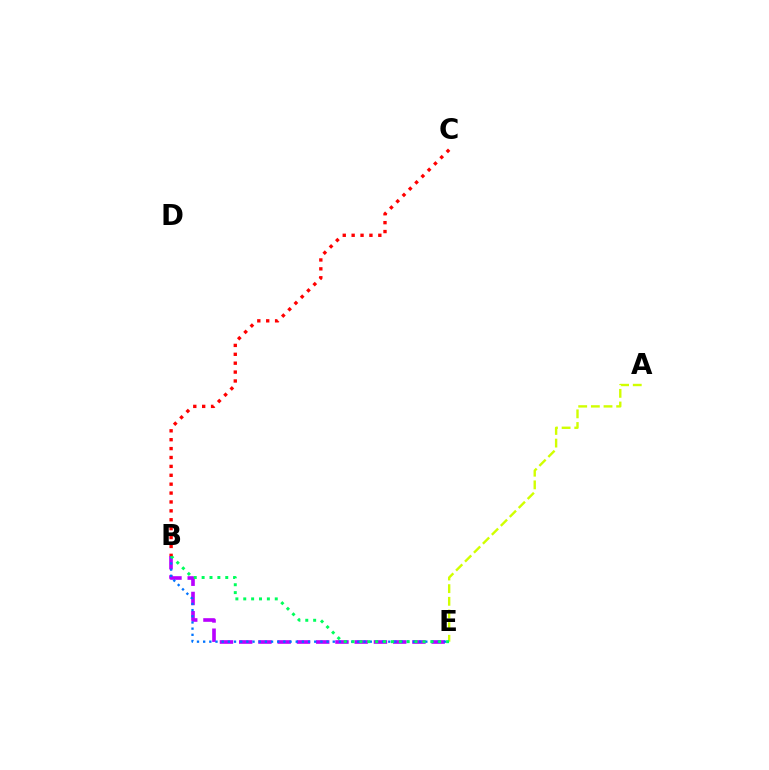{('B', 'E'): [{'color': '#b900ff', 'line_style': 'dashed', 'thickness': 2.61}, {'color': '#0074ff', 'line_style': 'dotted', 'thickness': 1.68}, {'color': '#00ff5c', 'line_style': 'dotted', 'thickness': 2.14}], ('A', 'E'): [{'color': '#d1ff00', 'line_style': 'dashed', 'thickness': 1.72}], ('B', 'C'): [{'color': '#ff0000', 'line_style': 'dotted', 'thickness': 2.42}]}